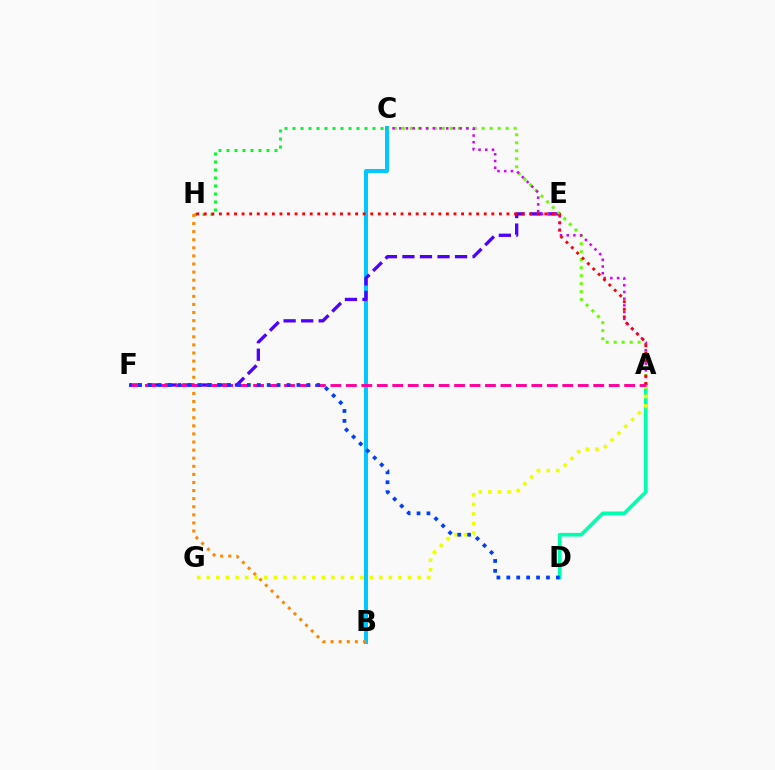{('A', 'D'): [{'color': '#00ffaf', 'line_style': 'solid', 'thickness': 2.64}], ('B', 'C'): [{'color': '#00c7ff', 'line_style': 'solid', 'thickness': 2.87}], ('E', 'F'): [{'color': '#4f00ff', 'line_style': 'dashed', 'thickness': 2.38}], ('A', 'C'): [{'color': '#66ff00', 'line_style': 'dotted', 'thickness': 2.17}, {'color': '#d600ff', 'line_style': 'dotted', 'thickness': 1.82}], ('A', 'G'): [{'color': '#eeff00', 'line_style': 'dotted', 'thickness': 2.6}], ('C', 'H'): [{'color': '#00ff27', 'line_style': 'dotted', 'thickness': 2.17}], ('A', 'H'): [{'color': '#ff0000', 'line_style': 'dotted', 'thickness': 2.06}], ('B', 'H'): [{'color': '#ff8800', 'line_style': 'dotted', 'thickness': 2.2}], ('A', 'F'): [{'color': '#ff00a0', 'line_style': 'dashed', 'thickness': 2.1}], ('D', 'F'): [{'color': '#003fff', 'line_style': 'dotted', 'thickness': 2.69}]}